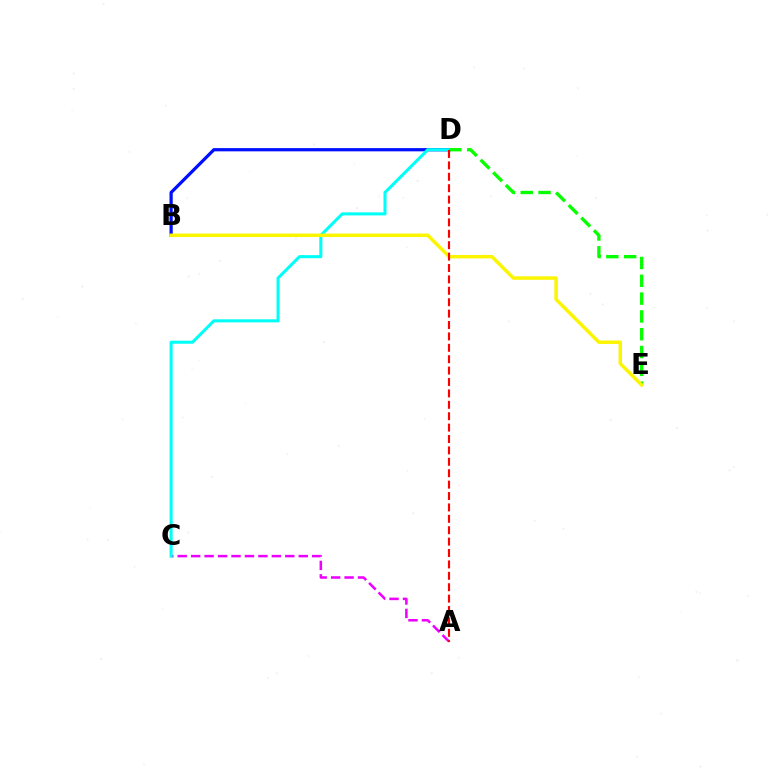{('B', 'D'): [{'color': '#0010ff', 'line_style': 'solid', 'thickness': 2.33}], ('A', 'C'): [{'color': '#ee00ff', 'line_style': 'dashed', 'thickness': 1.83}], ('C', 'D'): [{'color': '#00fff6', 'line_style': 'solid', 'thickness': 2.2}], ('D', 'E'): [{'color': '#08ff00', 'line_style': 'dashed', 'thickness': 2.42}], ('B', 'E'): [{'color': '#fcf500', 'line_style': 'solid', 'thickness': 2.51}], ('A', 'D'): [{'color': '#ff0000', 'line_style': 'dashed', 'thickness': 1.55}]}